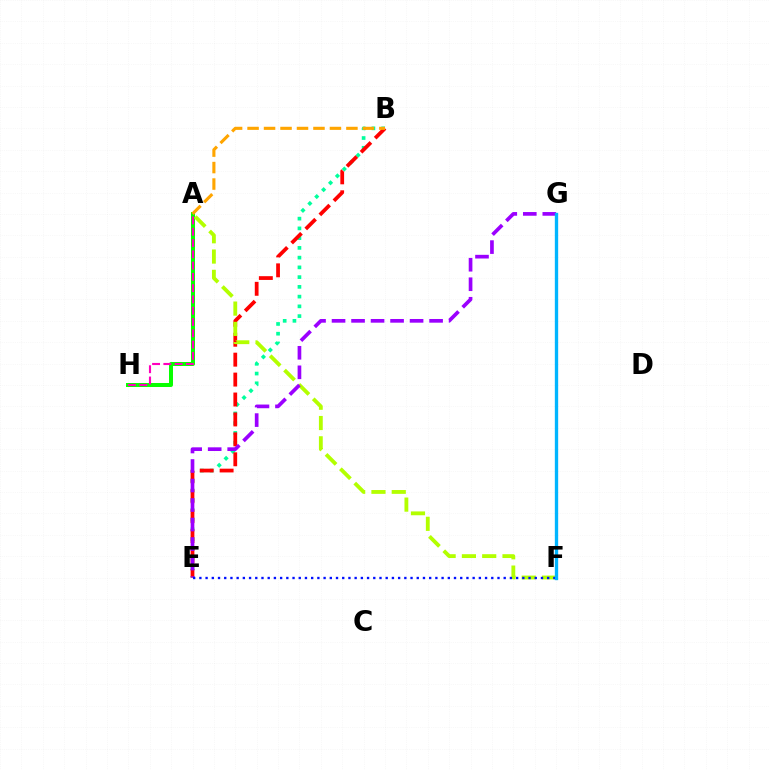{('A', 'H'): [{'color': '#08ff00', 'line_style': 'solid', 'thickness': 2.87}, {'color': '#ff00bd', 'line_style': 'dashed', 'thickness': 1.53}], ('B', 'E'): [{'color': '#00ff9d', 'line_style': 'dotted', 'thickness': 2.65}, {'color': '#ff0000', 'line_style': 'dashed', 'thickness': 2.71}], ('A', 'F'): [{'color': '#b3ff00', 'line_style': 'dashed', 'thickness': 2.76}], ('E', 'G'): [{'color': '#9b00ff', 'line_style': 'dashed', 'thickness': 2.65}], ('E', 'F'): [{'color': '#0010ff', 'line_style': 'dotted', 'thickness': 1.69}], ('F', 'G'): [{'color': '#00b5ff', 'line_style': 'solid', 'thickness': 2.4}], ('A', 'B'): [{'color': '#ffa500', 'line_style': 'dashed', 'thickness': 2.24}]}